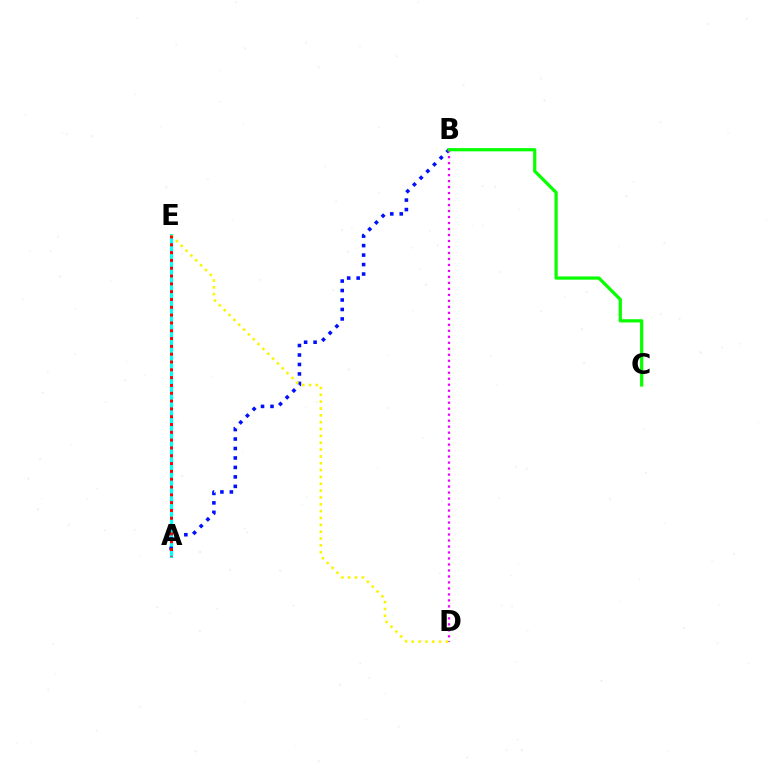{('A', 'E'): [{'color': '#00fff6', 'line_style': 'solid', 'thickness': 2.2}, {'color': '#ff0000', 'line_style': 'dotted', 'thickness': 2.12}], ('A', 'B'): [{'color': '#0010ff', 'line_style': 'dotted', 'thickness': 2.57}], ('B', 'D'): [{'color': '#ee00ff', 'line_style': 'dotted', 'thickness': 1.63}], ('B', 'C'): [{'color': '#08ff00', 'line_style': 'solid', 'thickness': 2.33}], ('D', 'E'): [{'color': '#fcf500', 'line_style': 'dotted', 'thickness': 1.86}]}